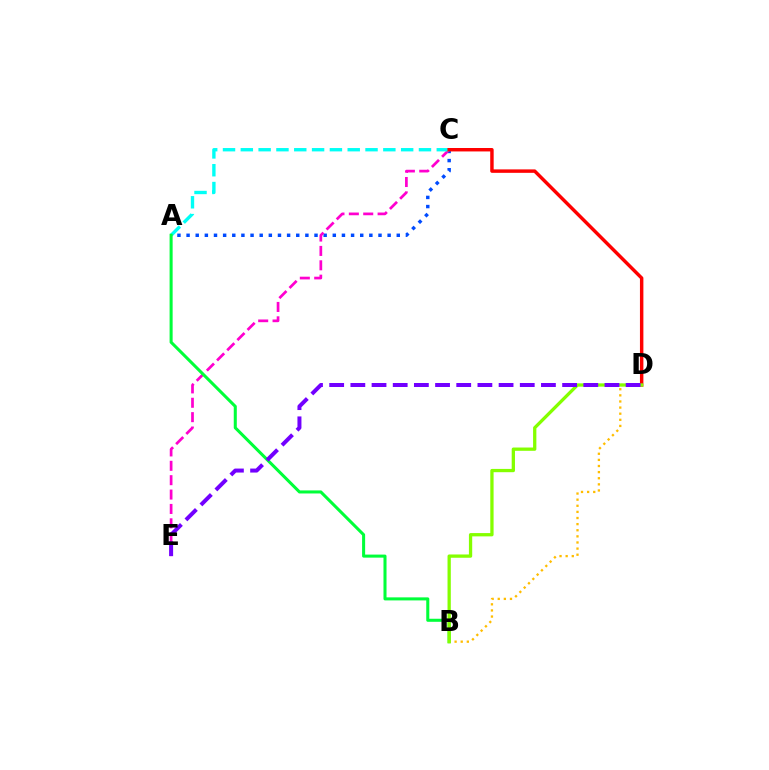{('A', 'C'): [{'color': '#004bff', 'line_style': 'dotted', 'thickness': 2.48}, {'color': '#00fff6', 'line_style': 'dashed', 'thickness': 2.42}], ('C', 'E'): [{'color': '#ff00cf', 'line_style': 'dashed', 'thickness': 1.95}], ('C', 'D'): [{'color': '#ff0000', 'line_style': 'solid', 'thickness': 2.48}], ('A', 'B'): [{'color': '#00ff39', 'line_style': 'solid', 'thickness': 2.19}], ('B', 'D'): [{'color': '#ffbd00', 'line_style': 'dotted', 'thickness': 1.66}, {'color': '#84ff00', 'line_style': 'solid', 'thickness': 2.37}], ('D', 'E'): [{'color': '#7200ff', 'line_style': 'dashed', 'thickness': 2.88}]}